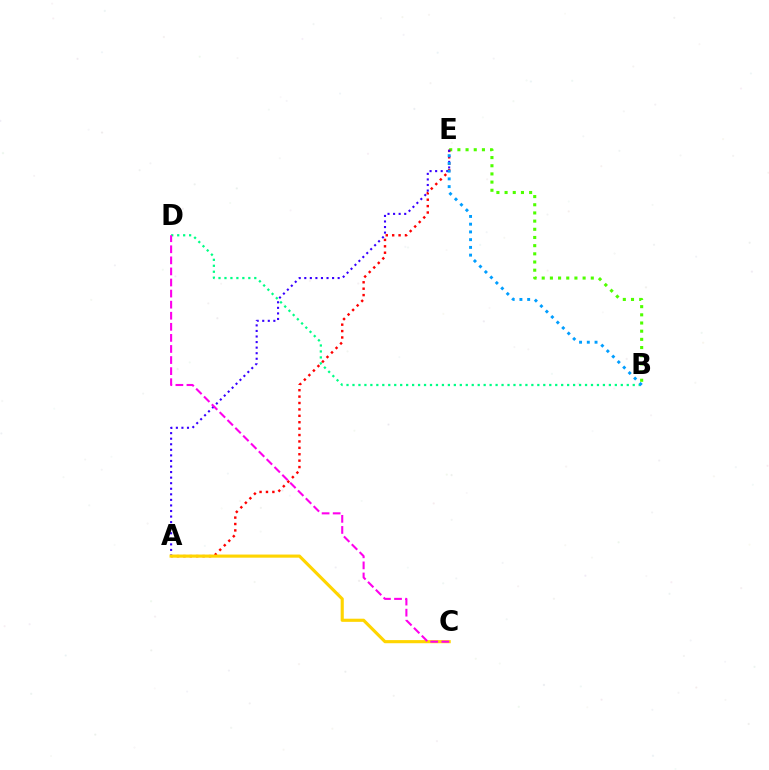{('B', 'D'): [{'color': '#00ff86', 'line_style': 'dotted', 'thickness': 1.62}], ('B', 'E'): [{'color': '#4fff00', 'line_style': 'dotted', 'thickness': 2.22}, {'color': '#009eff', 'line_style': 'dotted', 'thickness': 2.1}], ('A', 'E'): [{'color': '#ff0000', 'line_style': 'dotted', 'thickness': 1.74}, {'color': '#3700ff', 'line_style': 'dotted', 'thickness': 1.51}], ('A', 'C'): [{'color': '#ffd500', 'line_style': 'solid', 'thickness': 2.26}], ('C', 'D'): [{'color': '#ff00ed', 'line_style': 'dashed', 'thickness': 1.5}]}